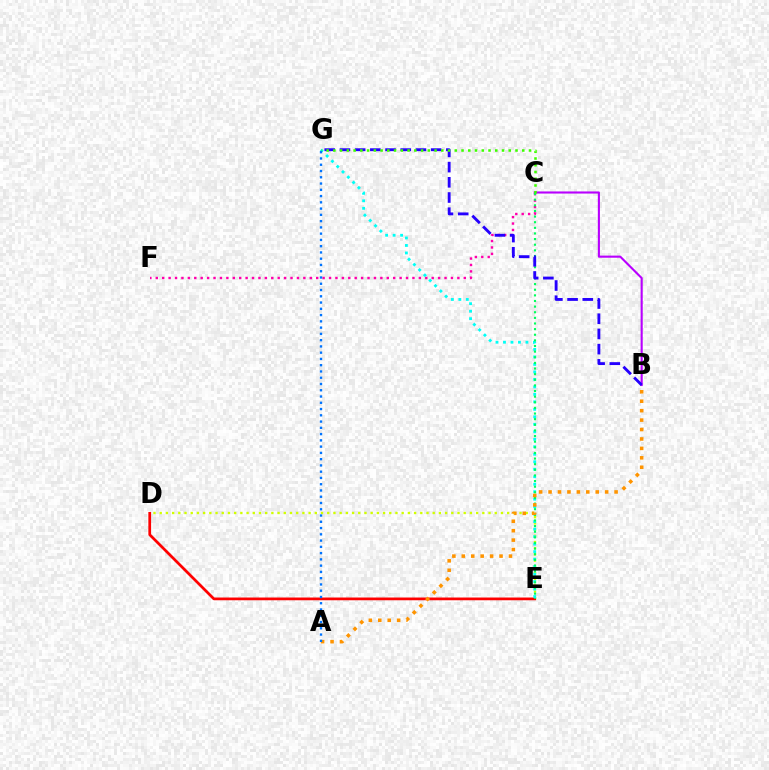{('D', 'E'): [{'color': '#d1ff00', 'line_style': 'dotted', 'thickness': 1.69}, {'color': '#ff0000', 'line_style': 'solid', 'thickness': 1.97}], ('C', 'F'): [{'color': '#ff00ac', 'line_style': 'dotted', 'thickness': 1.74}], ('E', 'G'): [{'color': '#00fff6', 'line_style': 'dotted', 'thickness': 2.03}], ('B', 'C'): [{'color': '#b900ff', 'line_style': 'solid', 'thickness': 1.52}], ('C', 'E'): [{'color': '#00ff5c', 'line_style': 'dotted', 'thickness': 1.53}], ('B', 'G'): [{'color': '#2500ff', 'line_style': 'dashed', 'thickness': 2.07}], ('A', 'B'): [{'color': '#ff9400', 'line_style': 'dotted', 'thickness': 2.56}], ('C', 'G'): [{'color': '#3dff00', 'line_style': 'dotted', 'thickness': 1.83}], ('A', 'G'): [{'color': '#0074ff', 'line_style': 'dotted', 'thickness': 1.7}]}